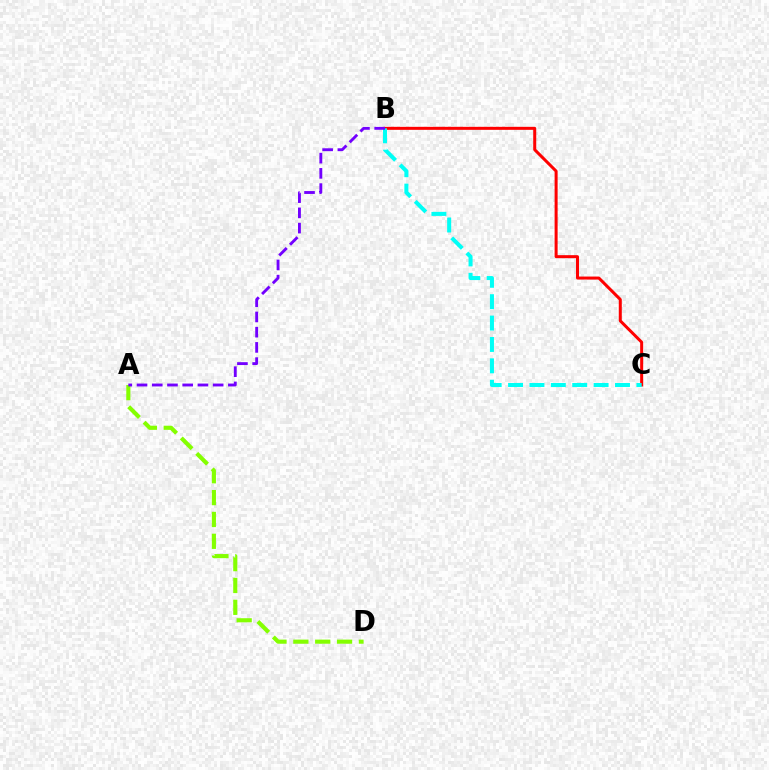{('B', 'C'): [{'color': '#ff0000', 'line_style': 'solid', 'thickness': 2.17}, {'color': '#00fff6', 'line_style': 'dashed', 'thickness': 2.91}], ('A', 'D'): [{'color': '#84ff00', 'line_style': 'dashed', 'thickness': 2.97}], ('A', 'B'): [{'color': '#7200ff', 'line_style': 'dashed', 'thickness': 2.07}]}